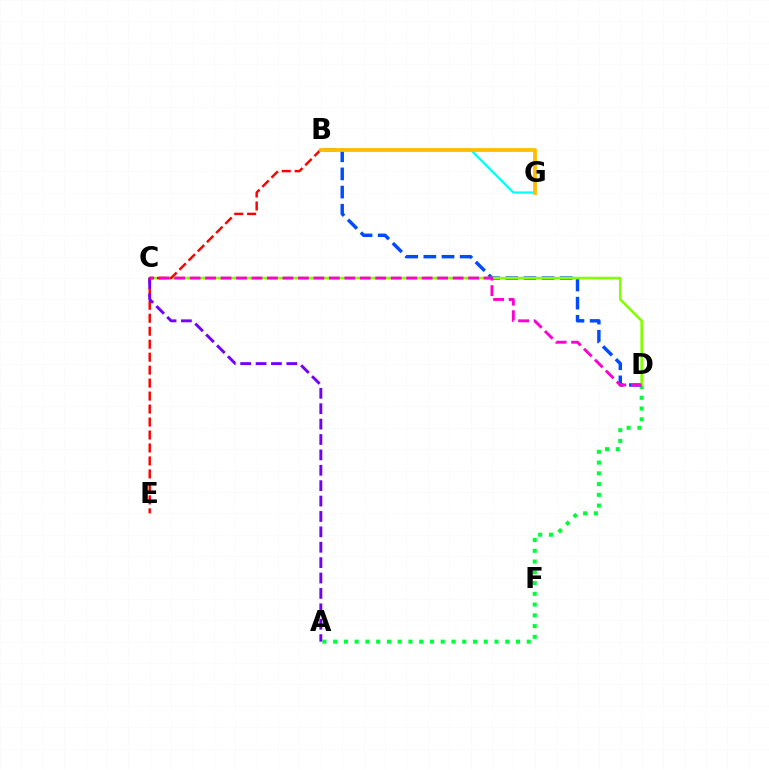{('A', 'D'): [{'color': '#00ff39', 'line_style': 'dotted', 'thickness': 2.92}], ('B', 'D'): [{'color': '#004bff', 'line_style': 'dashed', 'thickness': 2.47}], ('C', 'D'): [{'color': '#84ff00', 'line_style': 'solid', 'thickness': 1.87}, {'color': '#ff00cf', 'line_style': 'dashed', 'thickness': 2.1}], ('B', 'E'): [{'color': '#ff0000', 'line_style': 'dashed', 'thickness': 1.76}], ('B', 'G'): [{'color': '#00fff6', 'line_style': 'solid', 'thickness': 1.57}, {'color': '#ffbd00', 'line_style': 'solid', 'thickness': 2.73}], ('A', 'C'): [{'color': '#7200ff', 'line_style': 'dashed', 'thickness': 2.09}]}